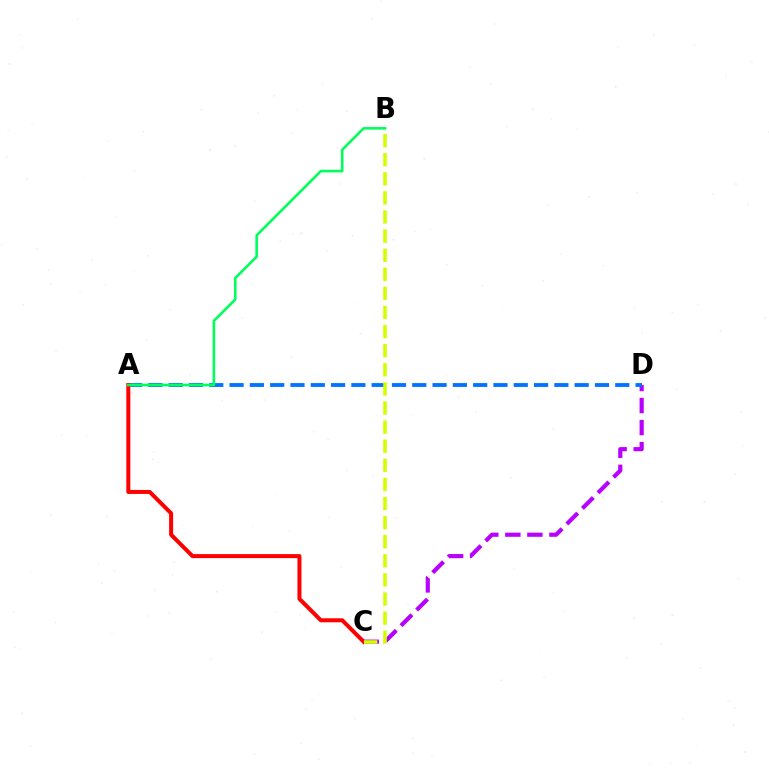{('C', 'D'): [{'color': '#b900ff', 'line_style': 'dashed', 'thickness': 2.99}], ('A', 'D'): [{'color': '#0074ff', 'line_style': 'dashed', 'thickness': 2.76}], ('A', 'C'): [{'color': '#ff0000', 'line_style': 'solid', 'thickness': 2.89}], ('B', 'C'): [{'color': '#d1ff00', 'line_style': 'dashed', 'thickness': 2.59}], ('A', 'B'): [{'color': '#00ff5c', 'line_style': 'solid', 'thickness': 1.87}]}